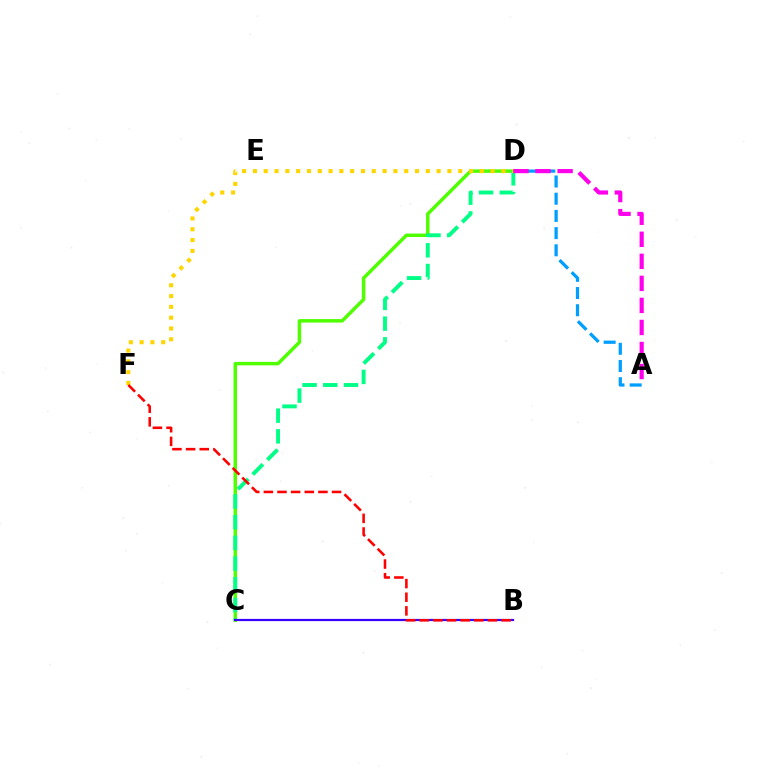{('C', 'D'): [{'color': '#4fff00', 'line_style': 'solid', 'thickness': 2.49}, {'color': '#00ff86', 'line_style': 'dashed', 'thickness': 2.81}], ('A', 'D'): [{'color': '#009eff', 'line_style': 'dashed', 'thickness': 2.34}, {'color': '#ff00ed', 'line_style': 'dashed', 'thickness': 2.99}], ('B', 'C'): [{'color': '#3700ff', 'line_style': 'solid', 'thickness': 1.58}], ('D', 'F'): [{'color': '#ffd500', 'line_style': 'dotted', 'thickness': 2.94}], ('B', 'F'): [{'color': '#ff0000', 'line_style': 'dashed', 'thickness': 1.85}]}